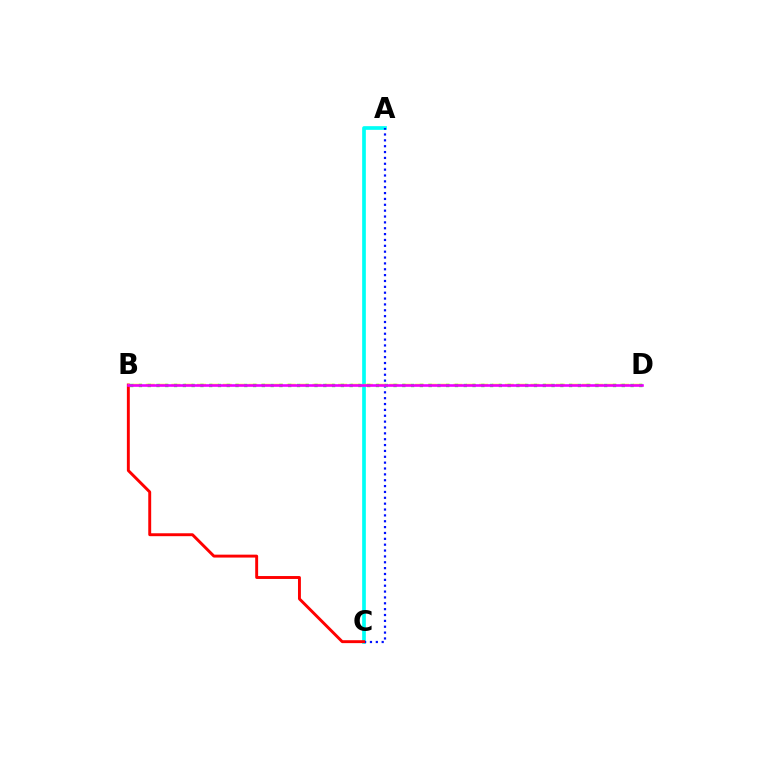{('A', 'C'): [{'color': '#00fff6', 'line_style': 'solid', 'thickness': 2.65}, {'color': '#0010ff', 'line_style': 'dotted', 'thickness': 1.59}], ('B', 'C'): [{'color': '#ff0000', 'line_style': 'solid', 'thickness': 2.1}], ('B', 'D'): [{'color': '#fcf500', 'line_style': 'dashed', 'thickness': 1.74}, {'color': '#08ff00', 'line_style': 'dotted', 'thickness': 2.39}, {'color': '#ee00ff', 'line_style': 'solid', 'thickness': 1.89}]}